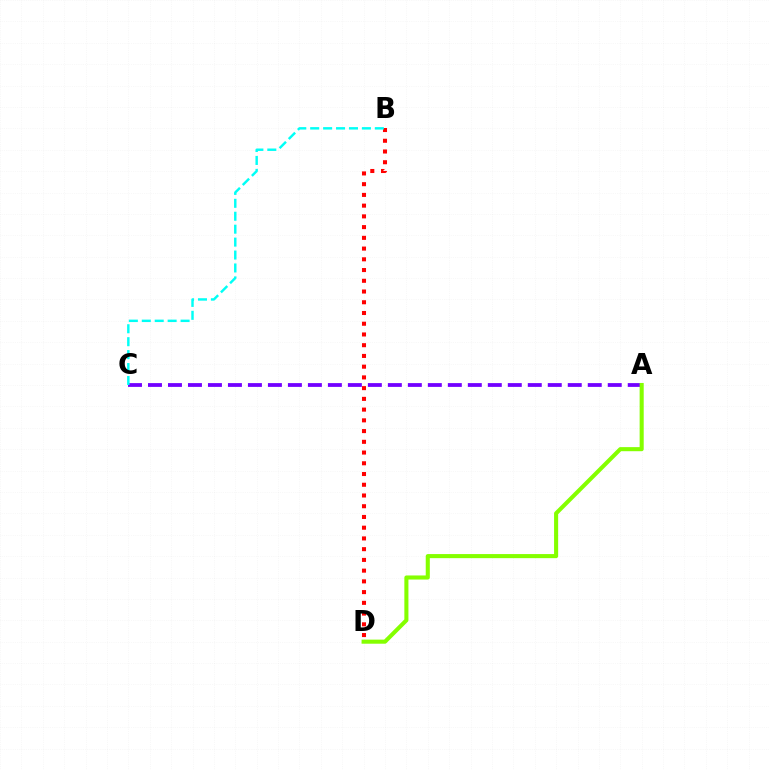{('B', 'D'): [{'color': '#ff0000', 'line_style': 'dotted', 'thickness': 2.92}], ('A', 'C'): [{'color': '#7200ff', 'line_style': 'dashed', 'thickness': 2.72}], ('A', 'D'): [{'color': '#84ff00', 'line_style': 'solid', 'thickness': 2.94}], ('B', 'C'): [{'color': '#00fff6', 'line_style': 'dashed', 'thickness': 1.76}]}